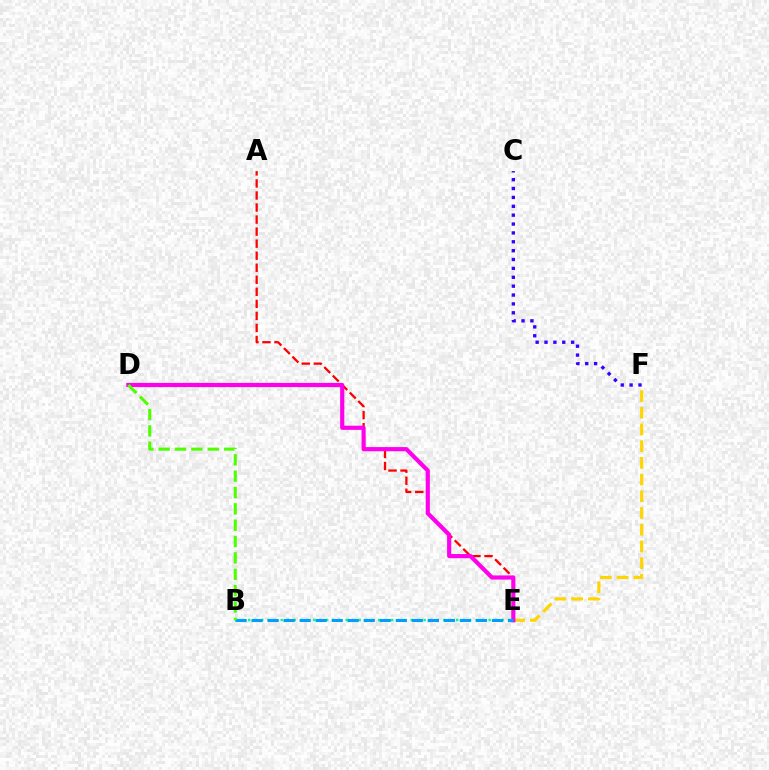{('E', 'F'): [{'color': '#ffd500', 'line_style': 'dashed', 'thickness': 2.27}], ('C', 'F'): [{'color': '#3700ff', 'line_style': 'dotted', 'thickness': 2.41}], ('B', 'E'): [{'color': '#00ff86', 'line_style': 'dotted', 'thickness': 1.77}, {'color': '#009eff', 'line_style': 'dashed', 'thickness': 2.18}], ('A', 'E'): [{'color': '#ff0000', 'line_style': 'dashed', 'thickness': 1.64}], ('D', 'E'): [{'color': '#ff00ed', 'line_style': 'solid', 'thickness': 3.0}], ('B', 'D'): [{'color': '#4fff00', 'line_style': 'dashed', 'thickness': 2.22}]}